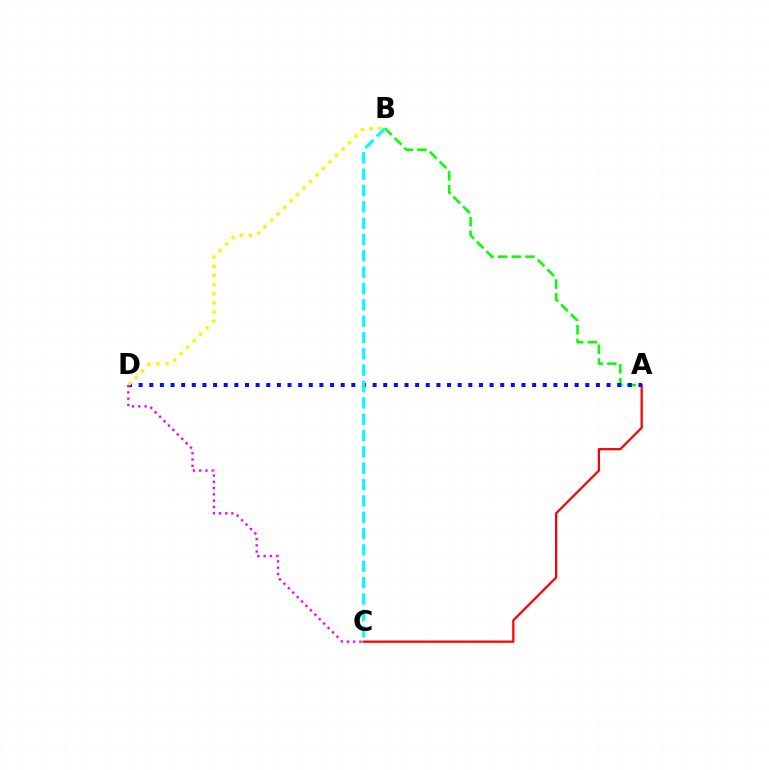{('A', 'B'): [{'color': '#08ff00', 'line_style': 'dashed', 'thickness': 1.85}], ('A', 'C'): [{'color': '#ff0000', 'line_style': 'solid', 'thickness': 1.62}], ('A', 'D'): [{'color': '#0010ff', 'line_style': 'dotted', 'thickness': 2.89}], ('B', 'D'): [{'color': '#fcf500', 'line_style': 'dotted', 'thickness': 2.49}], ('C', 'D'): [{'color': '#ee00ff', 'line_style': 'dotted', 'thickness': 1.7}], ('B', 'C'): [{'color': '#00fff6', 'line_style': 'dashed', 'thickness': 2.22}]}